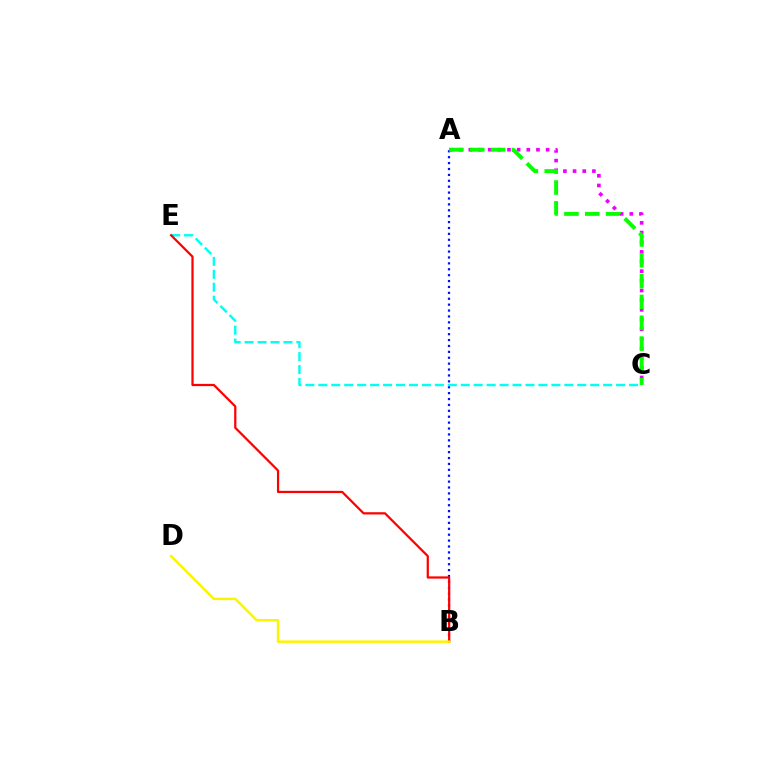{('A', 'C'): [{'color': '#ee00ff', 'line_style': 'dotted', 'thickness': 2.63}, {'color': '#08ff00', 'line_style': 'dashed', 'thickness': 2.83}], ('A', 'B'): [{'color': '#0010ff', 'line_style': 'dotted', 'thickness': 1.6}], ('C', 'E'): [{'color': '#00fff6', 'line_style': 'dashed', 'thickness': 1.76}], ('B', 'E'): [{'color': '#ff0000', 'line_style': 'solid', 'thickness': 1.61}], ('B', 'D'): [{'color': '#fcf500', 'line_style': 'solid', 'thickness': 1.79}]}